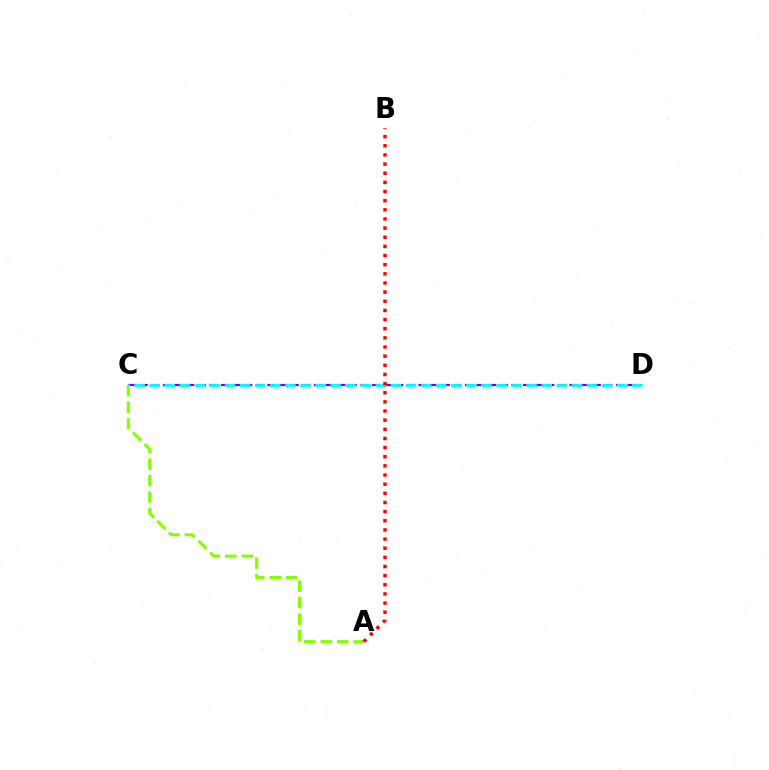{('C', 'D'): [{'color': '#7200ff', 'line_style': 'dashed', 'thickness': 1.58}, {'color': '#00fff6', 'line_style': 'dashed', 'thickness': 2.05}], ('A', 'C'): [{'color': '#84ff00', 'line_style': 'dashed', 'thickness': 2.23}], ('A', 'B'): [{'color': '#ff0000', 'line_style': 'dotted', 'thickness': 2.48}]}